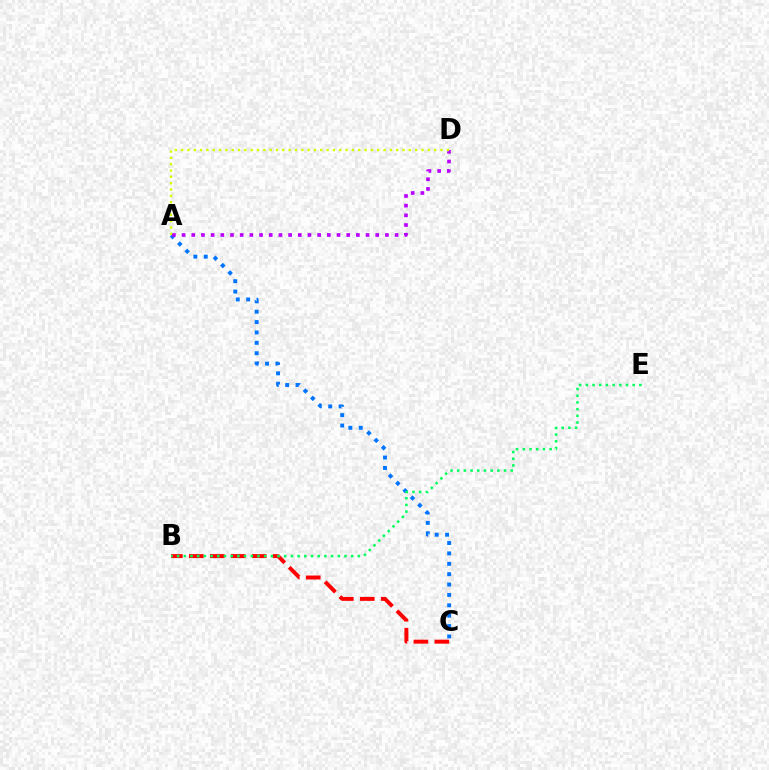{('A', 'C'): [{'color': '#0074ff', 'line_style': 'dotted', 'thickness': 2.82}], ('A', 'D'): [{'color': '#b900ff', 'line_style': 'dotted', 'thickness': 2.63}, {'color': '#d1ff00', 'line_style': 'dotted', 'thickness': 1.72}], ('B', 'C'): [{'color': '#ff0000', 'line_style': 'dashed', 'thickness': 2.85}], ('B', 'E'): [{'color': '#00ff5c', 'line_style': 'dotted', 'thickness': 1.82}]}